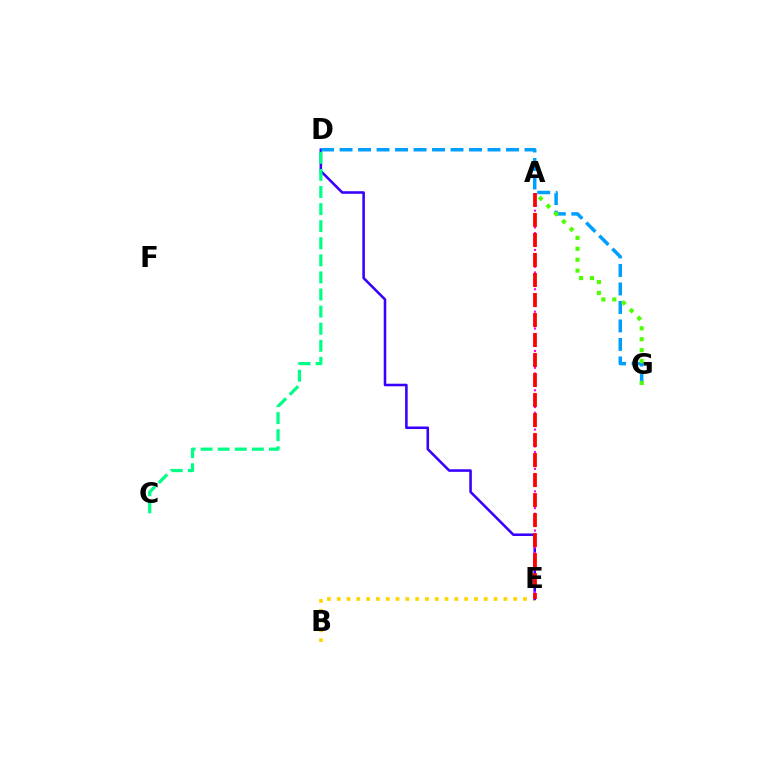{('B', 'E'): [{'color': '#ffd500', 'line_style': 'dotted', 'thickness': 2.66}], ('D', 'E'): [{'color': '#3700ff', 'line_style': 'solid', 'thickness': 1.85}], ('D', 'G'): [{'color': '#009eff', 'line_style': 'dashed', 'thickness': 2.51}], ('A', 'G'): [{'color': '#4fff00', 'line_style': 'dotted', 'thickness': 2.97}], ('A', 'E'): [{'color': '#ff00ed', 'line_style': 'dotted', 'thickness': 1.52}, {'color': '#ff0000', 'line_style': 'dashed', 'thickness': 2.72}], ('C', 'D'): [{'color': '#00ff86', 'line_style': 'dashed', 'thickness': 2.32}]}